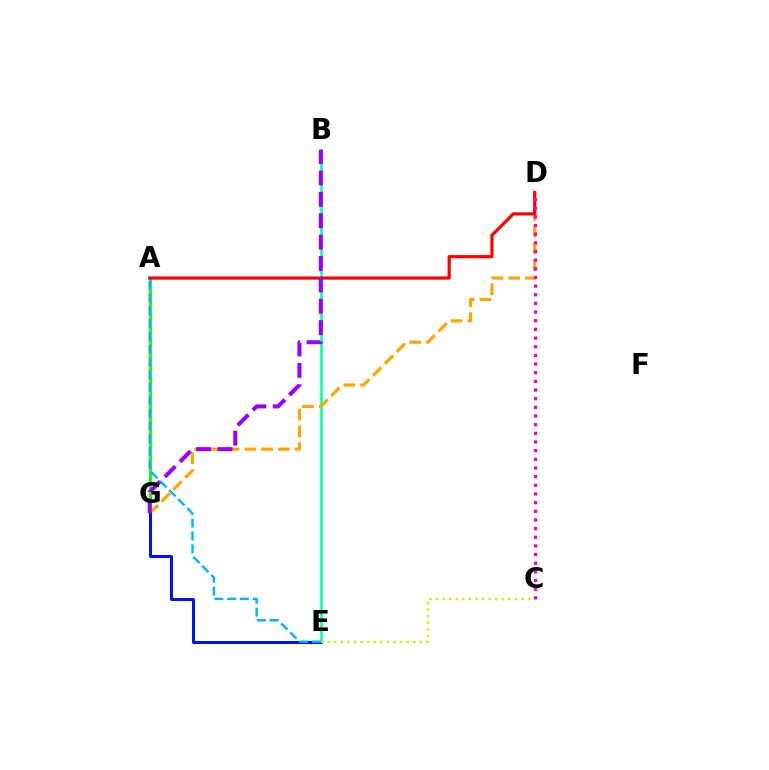{('A', 'G'): [{'color': '#08ff00', 'line_style': 'solid', 'thickness': 2.06}], ('B', 'E'): [{'color': '#00ff9d', 'line_style': 'solid', 'thickness': 1.82}], ('D', 'G'): [{'color': '#ffa500', 'line_style': 'dashed', 'thickness': 2.27}], ('A', 'D'): [{'color': '#ff0000', 'line_style': 'solid', 'thickness': 2.29}], ('E', 'G'): [{'color': '#0010ff', 'line_style': 'solid', 'thickness': 2.16}], ('C', 'E'): [{'color': '#b3ff00', 'line_style': 'dotted', 'thickness': 1.79}], ('B', 'G'): [{'color': '#9b00ff', 'line_style': 'dashed', 'thickness': 2.9}], ('A', 'E'): [{'color': '#00b5ff', 'line_style': 'dashed', 'thickness': 1.74}], ('C', 'D'): [{'color': '#ff00bd', 'line_style': 'dotted', 'thickness': 2.35}]}